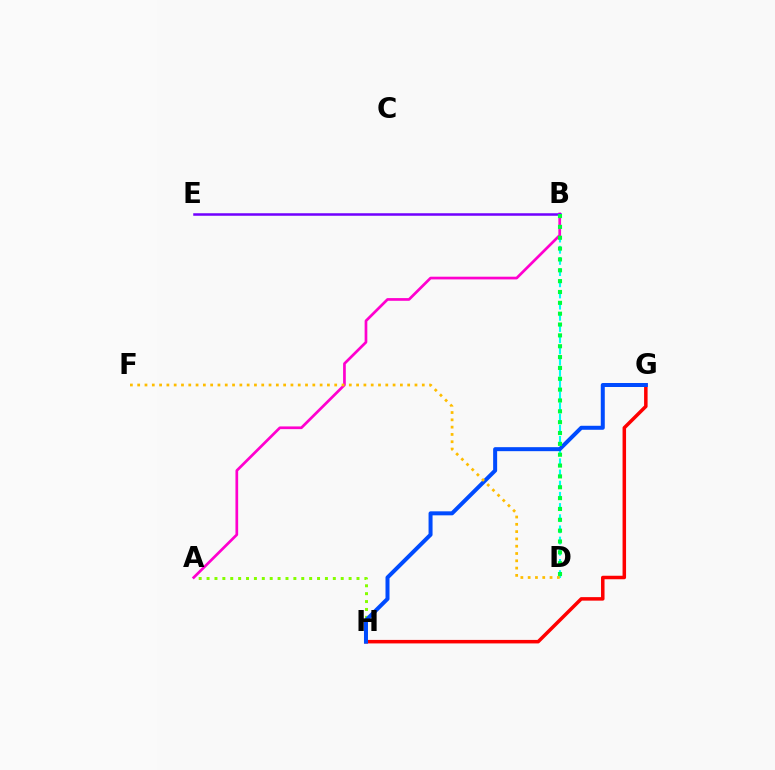{('A', 'H'): [{'color': '#84ff00', 'line_style': 'dotted', 'thickness': 2.14}], ('G', 'H'): [{'color': '#ff0000', 'line_style': 'solid', 'thickness': 2.52}, {'color': '#004bff', 'line_style': 'solid', 'thickness': 2.88}], ('B', 'D'): [{'color': '#00fff6', 'line_style': 'dashed', 'thickness': 1.52}, {'color': '#00ff39', 'line_style': 'dotted', 'thickness': 2.95}], ('A', 'B'): [{'color': '#ff00cf', 'line_style': 'solid', 'thickness': 1.95}], ('D', 'F'): [{'color': '#ffbd00', 'line_style': 'dotted', 'thickness': 1.98}], ('B', 'E'): [{'color': '#7200ff', 'line_style': 'solid', 'thickness': 1.81}]}